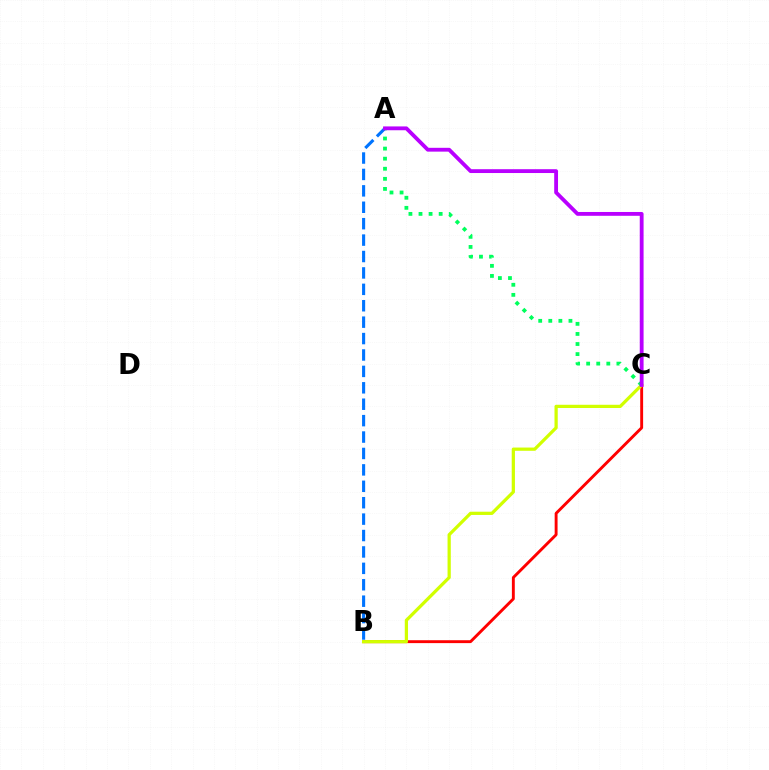{('B', 'C'): [{'color': '#ff0000', 'line_style': 'solid', 'thickness': 2.09}, {'color': '#d1ff00', 'line_style': 'solid', 'thickness': 2.33}], ('A', 'C'): [{'color': '#00ff5c', 'line_style': 'dotted', 'thickness': 2.74}, {'color': '#b900ff', 'line_style': 'solid', 'thickness': 2.75}], ('A', 'B'): [{'color': '#0074ff', 'line_style': 'dashed', 'thickness': 2.23}]}